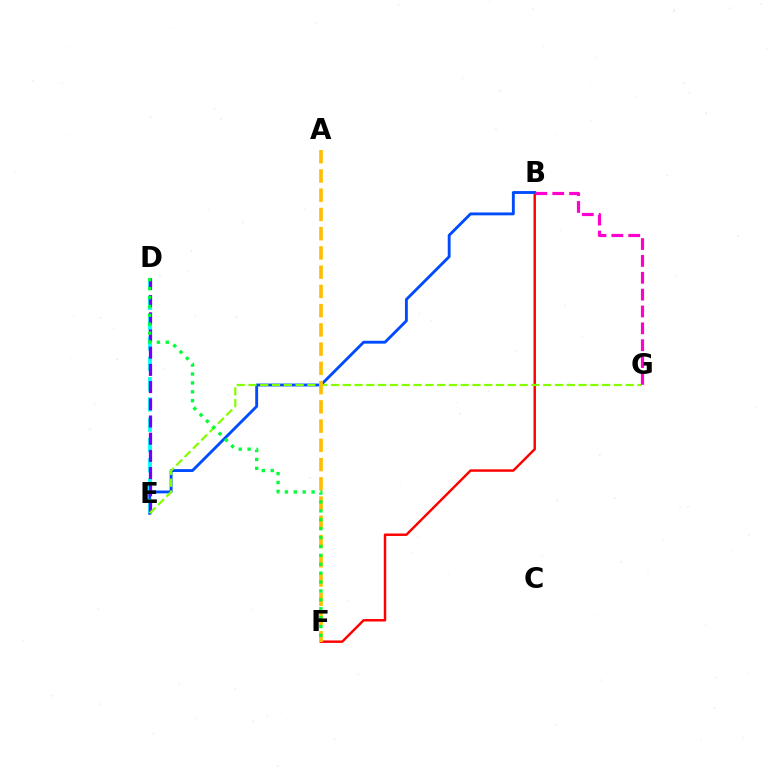{('B', 'F'): [{'color': '#ff0000', 'line_style': 'solid', 'thickness': 1.76}], ('B', 'E'): [{'color': '#004bff', 'line_style': 'solid', 'thickness': 2.06}], ('D', 'E'): [{'color': '#00fff6', 'line_style': 'dashed', 'thickness': 2.76}, {'color': '#7200ff', 'line_style': 'dashed', 'thickness': 2.34}], ('E', 'G'): [{'color': '#84ff00', 'line_style': 'dashed', 'thickness': 1.6}], ('B', 'G'): [{'color': '#ff00cf', 'line_style': 'dashed', 'thickness': 2.29}], ('A', 'F'): [{'color': '#ffbd00', 'line_style': 'dashed', 'thickness': 2.61}], ('D', 'F'): [{'color': '#00ff39', 'line_style': 'dotted', 'thickness': 2.42}]}